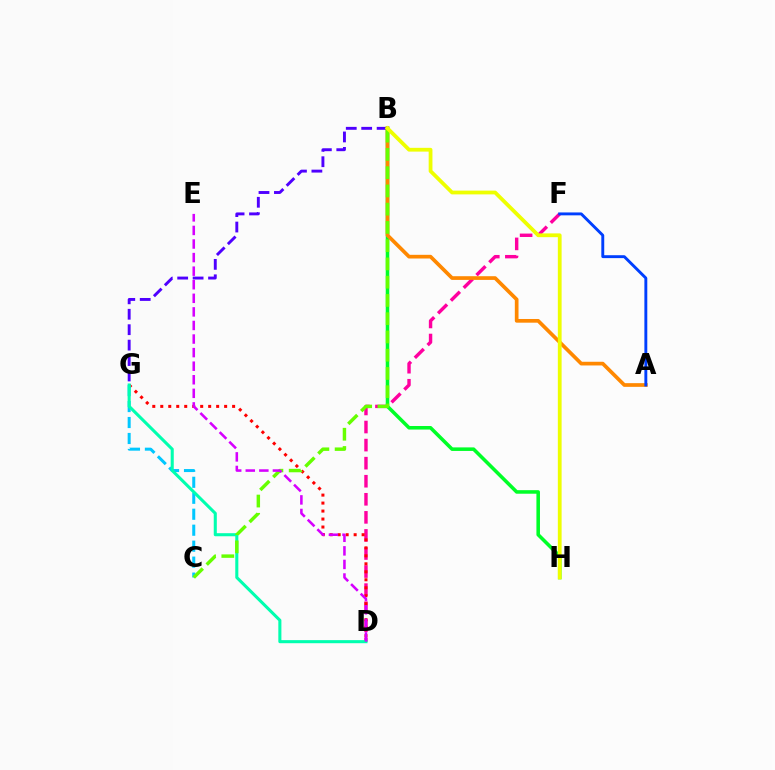{('D', 'F'): [{'color': '#ff00a0', 'line_style': 'dashed', 'thickness': 2.45}], ('D', 'G'): [{'color': '#ff0000', 'line_style': 'dotted', 'thickness': 2.17}, {'color': '#00ffaf', 'line_style': 'solid', 'thickness': 2.21}], ('C', 'G'): [{'color': '#00c7ff', 'line_style': 'dashed', 'thickness': 2.17}], ('B', 'G'): [{'color': '#4f00ff', 'line_style': 'dashed', 'thickness': 2.1}], ('B', 'H'): [{'color': '#00ff27', 'line_style': 'solid', 'thickness': 2.55}, {'color': '#eeff00', 'line_style': 'solid', 'thickness': 2.72}], ('A', 'B'): [{'color': '#ff8800', 'line_style': 'solid', 'thickness': 2.66}], ('B', 'C'): [{'color': '#66ff00', 'line_style': 'dashed', 'thickness': 2.48}], ('D', 'E'): [{'color': '#d600ff', 'line_style': 'dashed', 'thickness': 1.84}], ('A', 'F'): [{'color': '#003fff', 'line_style': 'solid', 'thickness': 2.09}]}